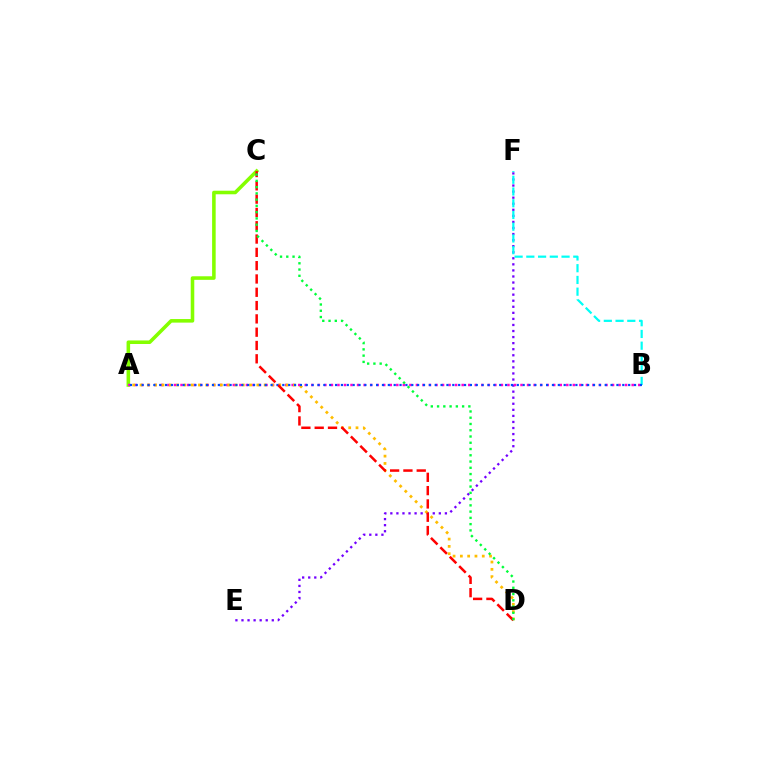{('A', 'C'): [{'color': '#84ff00', 'line_style': 'solid', 'thickness': 2.57}], ('E', 'F'): [{'color': '#7200ff', 'line_style': 'dotted', 'thickness': 1.65}], ('A', 'B'): [{'color': '#ff00cf', 'line_style': 'dotted', 'thickness': 1.78}, {'color': '#004bff', 'line_style': 'dotted', 'thickness': 1.59}], ('A', 'D'): [{'color': '#ffbd00', 'line_style': 'dotted', 'thickness': 1.98}], ('B', 'F'): [{'color': '#00fff6', 'line_style': 'dashed', 'thickness': 1.59}], ('C', 'D'): [{'color': '#ff0000', 'line_style': 'dashed', 'thickness': 1.81}, {'color': '#00ff39', 'line_style': 'dotted', 'thickness': 1.7}]}